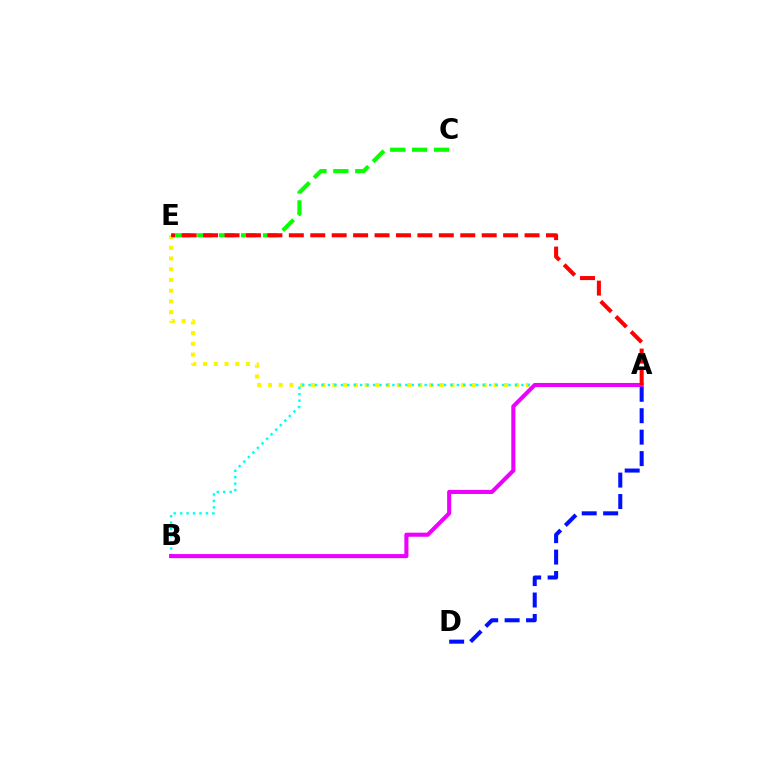{('A', 'E'): [{'color': '#fcf500', 'line_style': 'dotted', 'thickness': 2.92}, {'color': '#ff0000', 'line_style': 'dashed', 'thickness': 2.91}], ('A', 'B'): [{'color': '#00fff6', 'line_style': 'dotted', 'thickness': 1.75}, {'color': '#ee00ff', 'line_style': 'solid', 'thickness': 2.94}], ('A', 'D'): [{'color': '#0010ff', 'line_style': 'dashed', 'thickness': 2.91}], ('C', 'E'): [{'color': '#08ff00', 'line_style': 'dashed', 'thickness': 2.98}]}